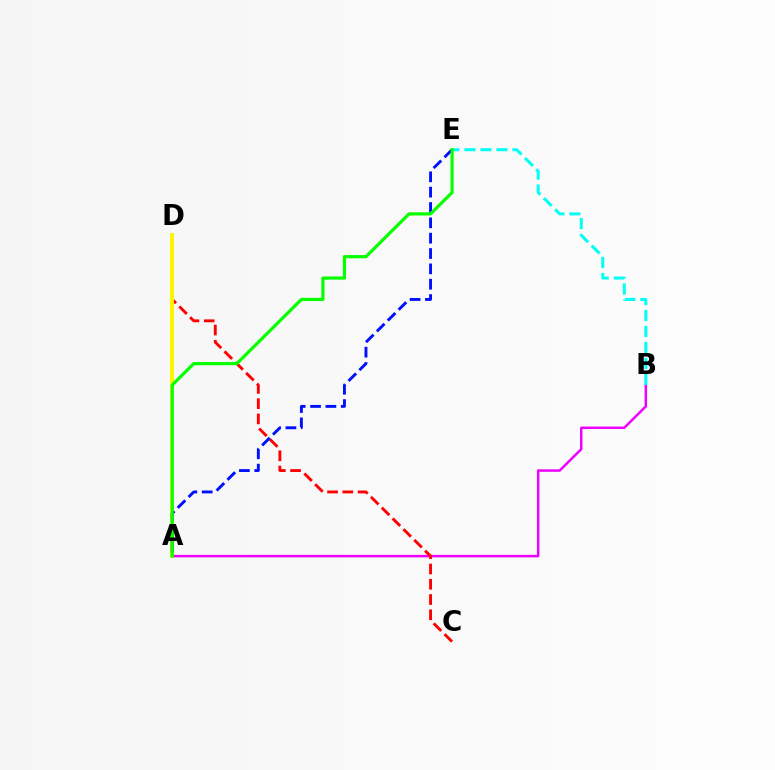{('A', 'B'): [{'color': '#ee00ff', 'line_style': 'solid', 'thickness': 1.79}], ('C', 'D'): [{'color': '#ff0000', 'line_style': 'dashed', 'thickness': 2.07}], ('A', 'D'): [{'color': '#fcf500', 'line_style': 'solid', 'thickness': 2.86}], ('A', 'E'): [{'color': '#0010ff', 'line_style': 'dashed', 'thickness': 2.08}, {'color': '#08ff00', 'line_style': 'solid', 'thickness': 2.31}], ('B', 'E'): [{'color': '#00fff6', 'line_style': 'dashed', 'thickness': 2.17}]}